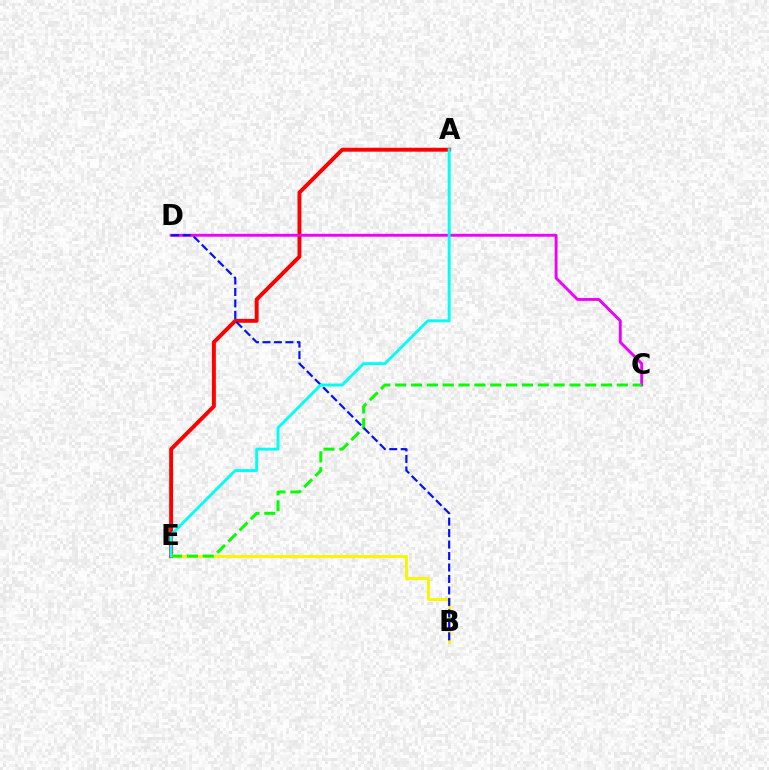{('B', 'E'): [{'color': '#fcf500', 'line_style': 'solid', 'thickness': 2.12}], ('A', 'E'): [{'color': '#ff0000', 'line_style': 'solid', 'thickness': 2.82}, {'color': '#00fff6', 'line_style': 'solid', 'thickness': 2.09}], ('C', 'D'): [{'color': '#ee00ff', 'line_style': 'solid', 'thickness': 2.07}], ('C', 'E'): [{'color': '#08ff00', 'line_style': 'dashed', 'thickness': 2.15}], ('B', 'D'): [{'color': '#0010ff', 'line_style': 'dashed', 'thickness': 1.56}]}